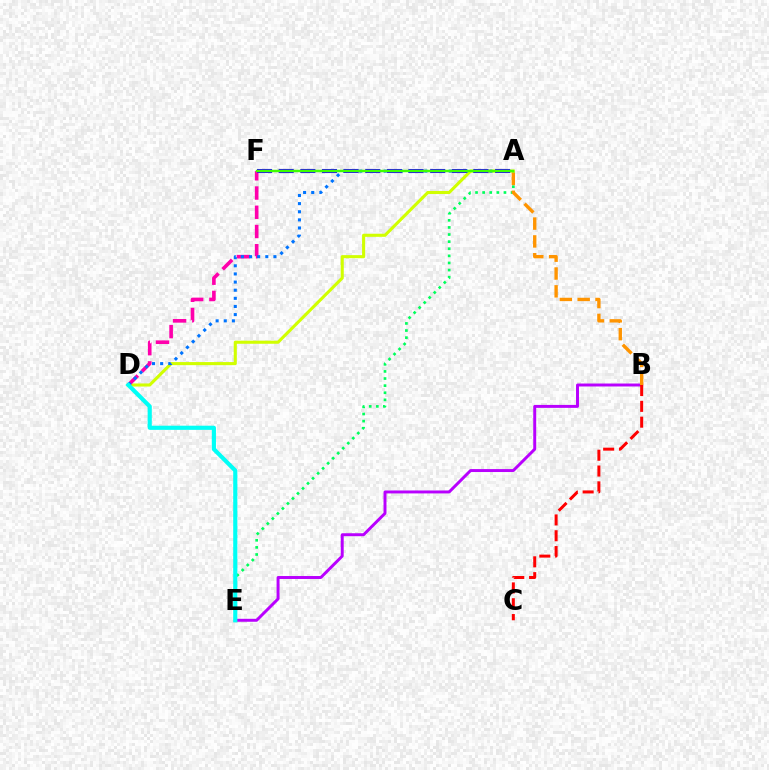{('A', 'E'): [{'color': '#00ff5c', 'line_style': 'dotted', 'thickness': 1.93}], ('A', 'D'): [{'color': '#d1ff00', 'line_style': 'solid', 'thickness': 2.22}, {'color': '#0074ff', 'line_style': 'dotted', 'thickness': 2.21}], ('B', 'E'): [{'color': '#b900ff', 'line_style': 'solid', 'thickness': 2.12}], ('D', 'F'): [{'color': '#ff00ac', 'line_style': 'dashed', 'thickness': 2.61}], ('A', 'F'): [{'color': '#2500ff', 'line_style': 'dashed', 'thickness': 2.94}, {'color': '#3dff00', 'line_style': 'solid', 'thickness': 1.75}], ('D', 'E'): [{'color': '#00fff6', 'line_style': 'solid', 'thickness': 2.98}], ('B', 'C'): [{'color': '#ff0000', 'line_style': 'dashed', 'thickness': 2.15}], ('A', 'B'): [{'color': '#ff9400', 'line_style': 'dashed', 'thickness': 2.42}]}